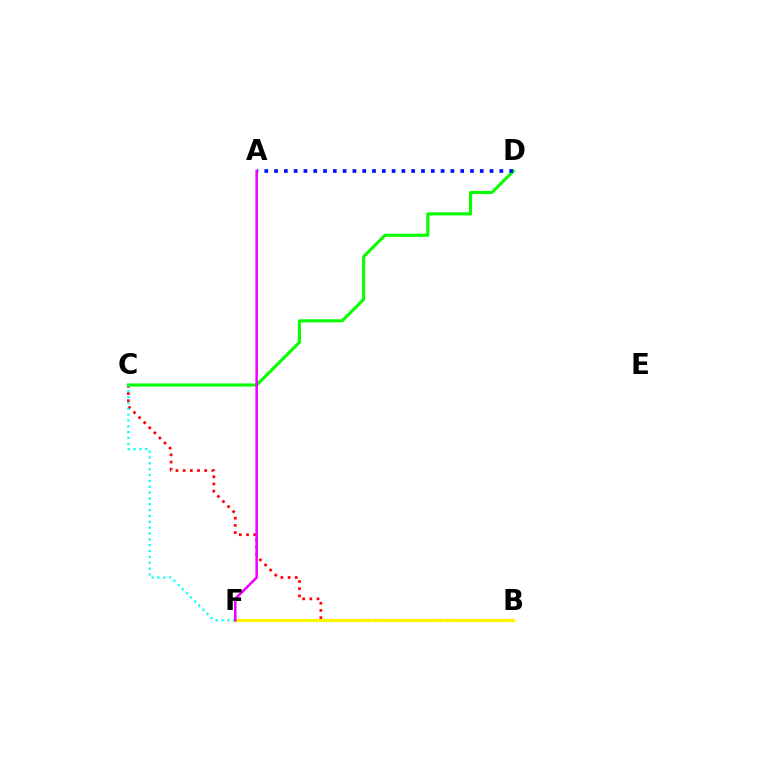{('B', 'C'): [{'color': '#ff0000', 'line_style': 'dotted', 'thickness': 1.95}], ('C', 'D'): [{'color': '#08ff00', 'line_style': 'solid', 'thickness': 2.23}], ('C', 'F'): [{'color': '#00fff6', 'line_style': 'dotted', 'thickness': 1.59}], ('A', 'D'): [{'color': '#0010ff', 'line_style': 'dotted', 'thickness': 2.66}], ('B', 'F'): [{'color': '#fcf500', 'line_style': 'solid', 'thickness': 2.23}], ('A', 'F'): [{'color': '#ee00ff', 'line_style': 'solid', 'thickness': 1.84}]}